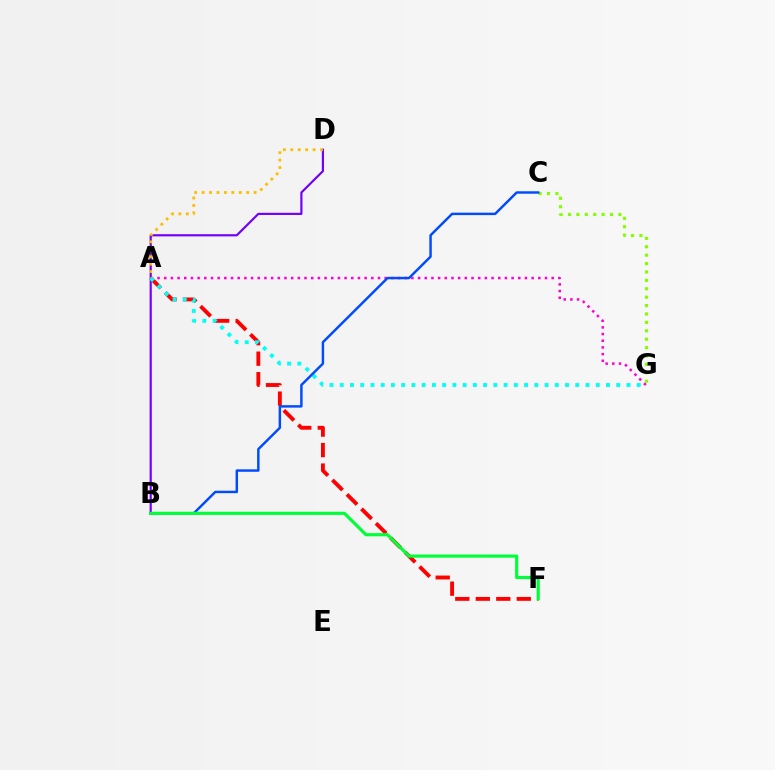{('B', 'D'): [{'color': '#7200ff', 'line_style': 'solid', 'thickness': 1.56}], ('C', 'G'): [{'color': '#84ff00', 'line_style': 'dotted', 'thickness': 2.28}], ('A', 'F'): [{'color': '#ff0000', 'line_style': 'dashed', 'thickness': 2.78}], ('A', 'G'): [{'color': '#ff00cf', 'line_style': 'dotted', 'thickness': 1.82}, {'color': '#00fff6', 'line_style': 'dotted', 'thickness': 2.78}], ('B', 'C'): [{'color': '#004bff', 'line_style': 'solid', 'thickness': 1.77}], ('B', 'F'): [{'color': '#00ff39', 'line_style': 'solid', 'thickness': 2.29}], ('A', 'D'): [{'color': '#ffbd00', 'line_style': 'dotted', 'thickness': 2.02}]}